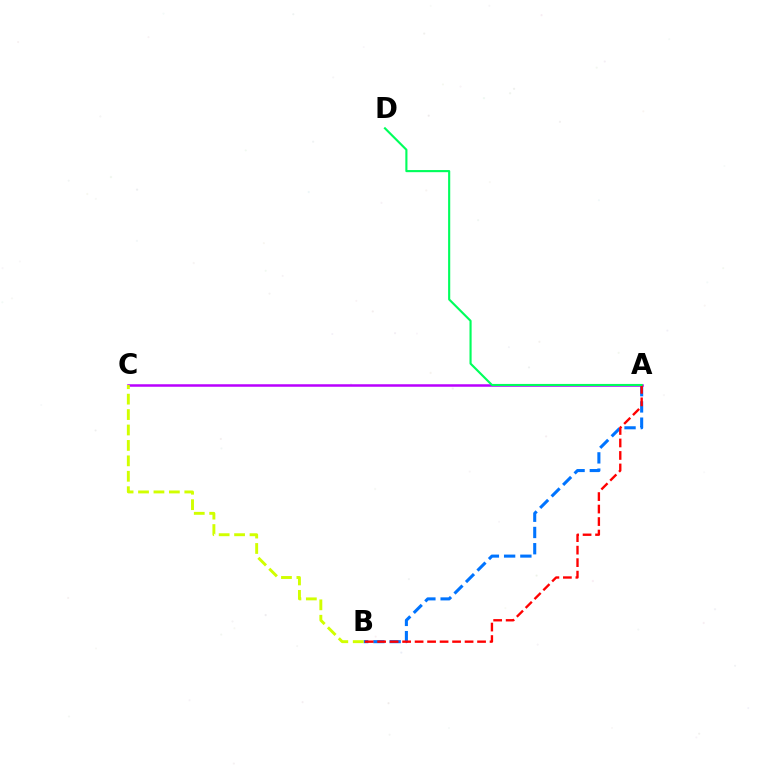{('A', 'B'): [{'color': '#0074ff', 'line_style': 'dashed', 'thickness': 2.21}, {'color': '#ff0000', 'line_style': 'dashed', 'thickness': 1.7}], ('A', 'C'): [{'color': '#b900ff', 'line_style': 'solid', 'thickness': 1.8}], ('B', 'C'): [{'color': '#d1ff00', 'line_style': 'dashed', 'thickness': 2.1}], ('A', 'D'): [{'color': '#00ff5c', 'line_style': 'solid', 'thickness': 1.53}]}